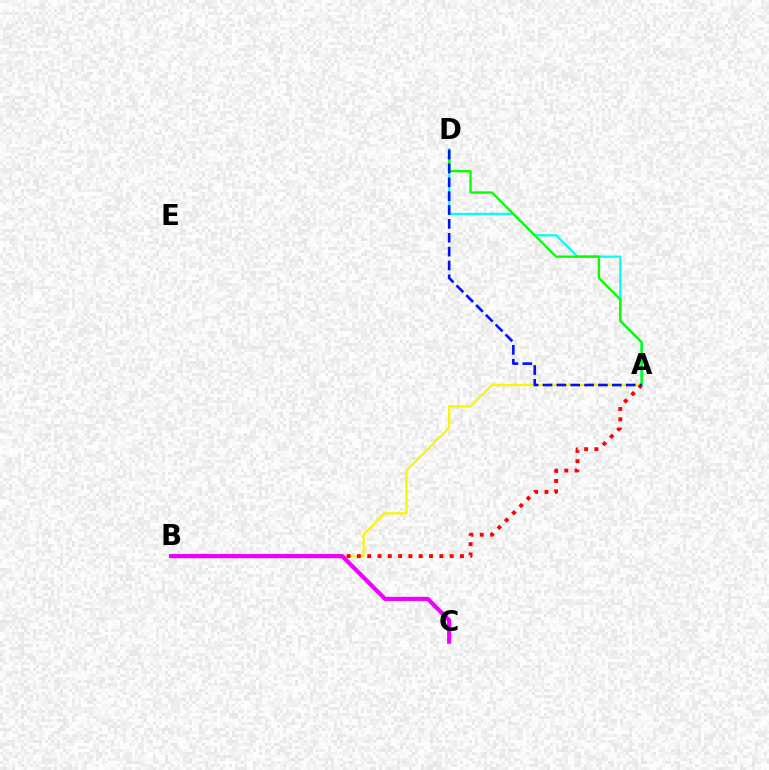{('A', 'B'): [{'color': '#fcf500', 'line_style': 'solid', 'thickness': 1.62}, {'color': '#ff0000', 'line_style': 'dotted', 'thickness': 2.8}], ('A', 'D'): [{'color': '#00fff6', 'line_style': 'solid', 'thickness': 1.58}, {'color': '#08ff00', 'line_style': 'solid', 'thickness': 1.68}, {'color': '#0010ff', 'line_style': 'dashed', 'thickness': 1.88}], ('B', 'C'): [{'color': '#ee00ff', 'line_style': 'solid', 'thickness': 3.0}]}